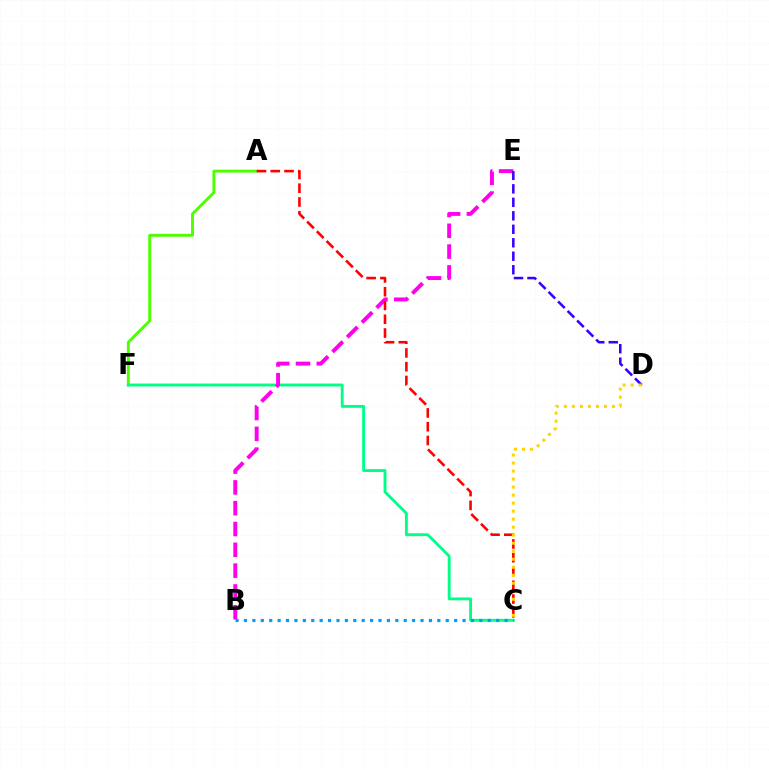{('A', 'F'): [{'color': '#4fff00', 'line_style': 'solid', 'thickness': 2.1}], ('C', 'F'): [{'color': '#00ff86', 'line_style': 'solid', 'thickness': 2.07}], ('B', 'E'): [{'color': '#ff00ed', 'line_style': 'dashed', 'thickness': 2.83}], ('B', 'C'): [{'color': '#009eff', 'line_style': 'dotted', 'thickness': 2.28}], ('D', 'E'): [{'color': '#3700ff', 'line_style': 'dashed', 'thickness': 1.83}], ('A', 'C'): [{'color': '#ff0000', 'line_style': 'dashed', 'thickness': 1.87}], ('C', 'D'): [{'color': '#ffd500', 'line_style': 'dotted', 'thickness': 2.18}]}